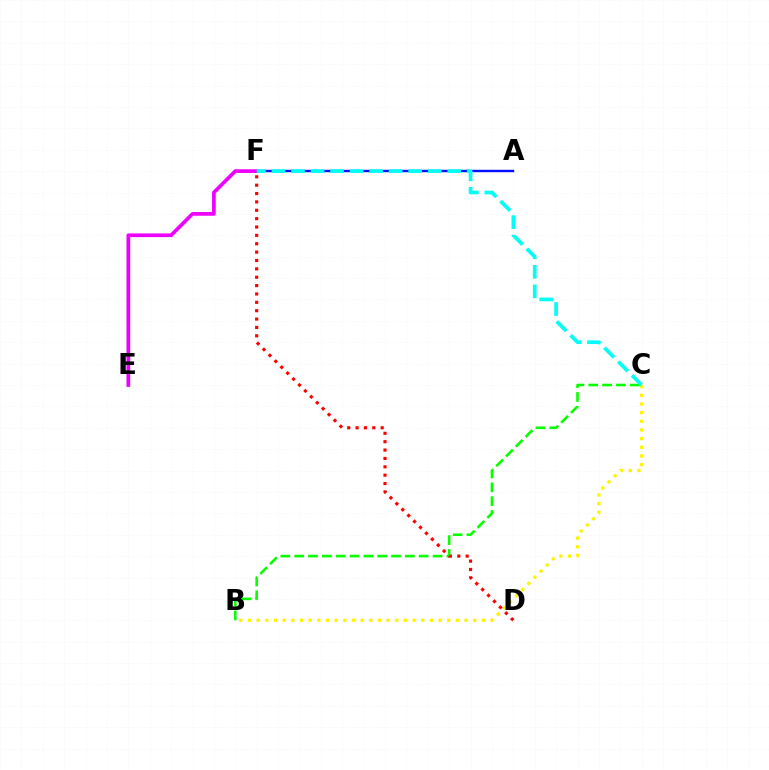{('B', 'C'): [{'color': '#08ff00', 'line_style': 'dashed', 'thickness': 1.88}, {'color': '#fcf500', 'line_style': 'dotted', 'thickness': 2.35}], ('A', 'F'): [{'color': '#0010ff', 'line_style': 'solid', 'thickness': 1.74}], ('E', 'F'): [{'color': '#ee00ff', 'line_style': 'solid', 'thickness': 2.67}], ('D', 'F'): [{'color': '#ff0000', 'line_style': 'dotted', 'thickness': 2.27}], ('C', 'F'): [{'color': '#00fff6', 'line_style': 'dashed', 'thickness': 2.65}]}